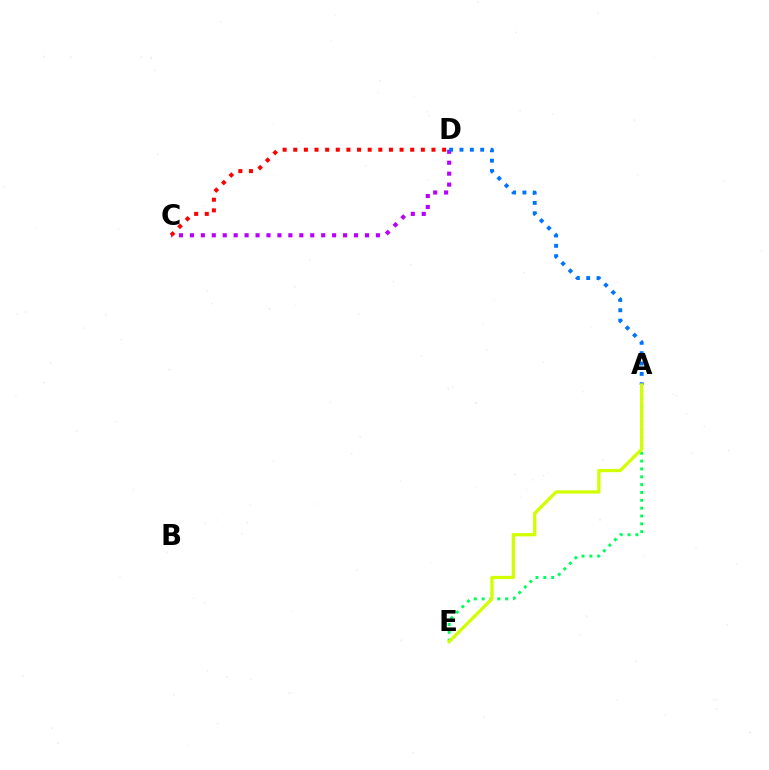{('C', 'D'): [{'color': '#b900ff', 'line_style': 'dotted', 'thickness': 2.97}, {'color': '#ff0000', 'line_style': 'dotted', 'thickness': 2.89}], ('A', 'D'): [{'color': '#0074ff', 'line_style': 'dotted', 'thickness': 2.81}], ('A', 'E'): [{'color': '#00ff5c', 'line_style': 'dotted', 'thickness': 2.13}, {'color': '#d1ff00', 'line_style': 'solid', 'thickness': 2.35}]}